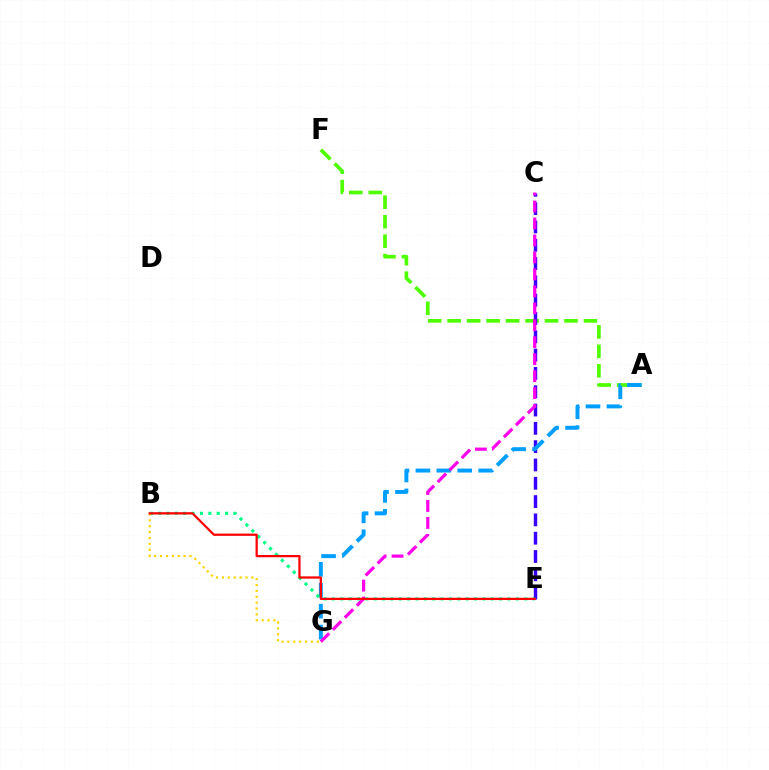{('A', 'F'): [{'color': '#4fff00', 'line_style': 'dashed', 'thickness': 2.65}], ('C', 'E'): [{'color': '#3700ff', 'line_style': 'dashed', 'thickness': 2.49}], ('A', 'G'): [{'color': '#009eff', 'line_style': 'dashed', 'thickness': 2.84}], ('C', 'G'): [{'color': '#ff00ed', 'line_style': 'dashed', 'thickness': 2.3}], ('B', 'E'): [{'color': '#00ff86', 'line_style': 'dotted', 'thickness': 2.27}, {'color': '#ff0000', 'line_style': 'solid', 'thickness': 1.62}], ('B', 'G'): [{'color': '#ffd500', 'line_style': 'dotted', 'thickness': 1.6}]}